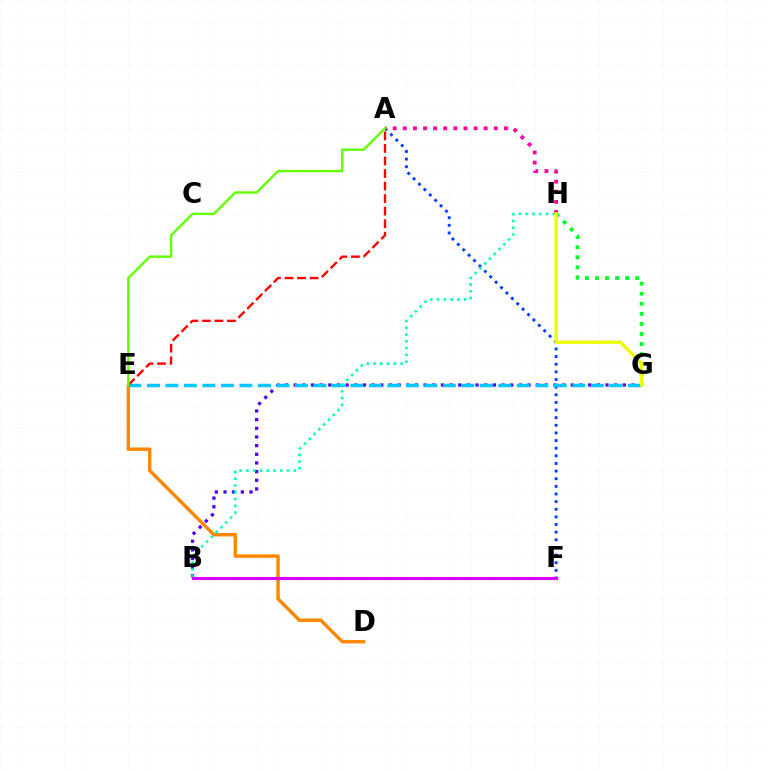{('A', 'F'): [{'color': '#003fff', 'line_style': 'dotted', 'thickness': 2.07}], ('B', 'G'): [{'color': '#4f00ff', 'line_style': 'dotted', 'thickness': 2.35}], ('G', 'H'): [{'color': '#00ff27', 'line_style': 'dotted', 'thickness': 2.73}, {'color': '#eeff00', 'line_style': 'solid', 'thickness': 2.45}], ('E', 'G'): [{'color': '#00c7ff', 'line_style': 'dashed', 'thickness': 2.51}], ('A', 'H'): [{'color': '#ff00a0', 'line_style': 'dotted', 'thickness': 2.75}], ('D', 'E'): [{'color': '#ff8800', 'line_style': 'solid', 'thickness': 2.46}], ('B', 'H'): [{'color': '#00ffaf', 'line_style': 'dotted', 'thickness': 1.84}], ('A', 'E'): [{'color': '#ff0000', 'line_style': 'dashed', 'thickness': 1.7}, {'color': '#66ff00', 'line_style': 'solid', 'thickness': 1.74}], ('B', 'F'): [{'color': '#d600ff', 'line_style': 'solid', 'thickness': 2.26}]}